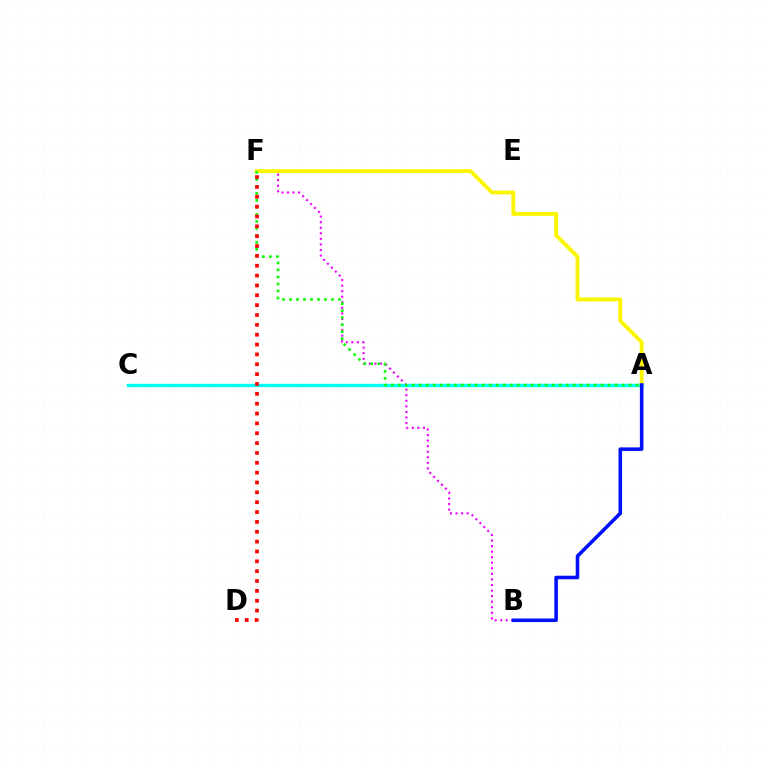{('A', 'C'): [{'color': '#00fff6', 'line_style': 'solid', 'thickness': 2.43}], ('B', 'F'): [{'color': '#ee00ff', 'line_style': 'dotted', 'thickness': 1.51}], ('A', 'F'): [{'color': '#fcf500', 'line_style': 'solid', 'thickness': 2.78}, {'color': '#08ff00', 'line_style': 'dotted', 'thickness': 1.9}], ('D', 'F'): [{'color': '#ff0000', 'line_style': 'dotted', 'thickness': 2.68}], ('A', 'B'): [{'color': '#0010ff', 'line_style': 'solid', 'thickness': 2.57}]}